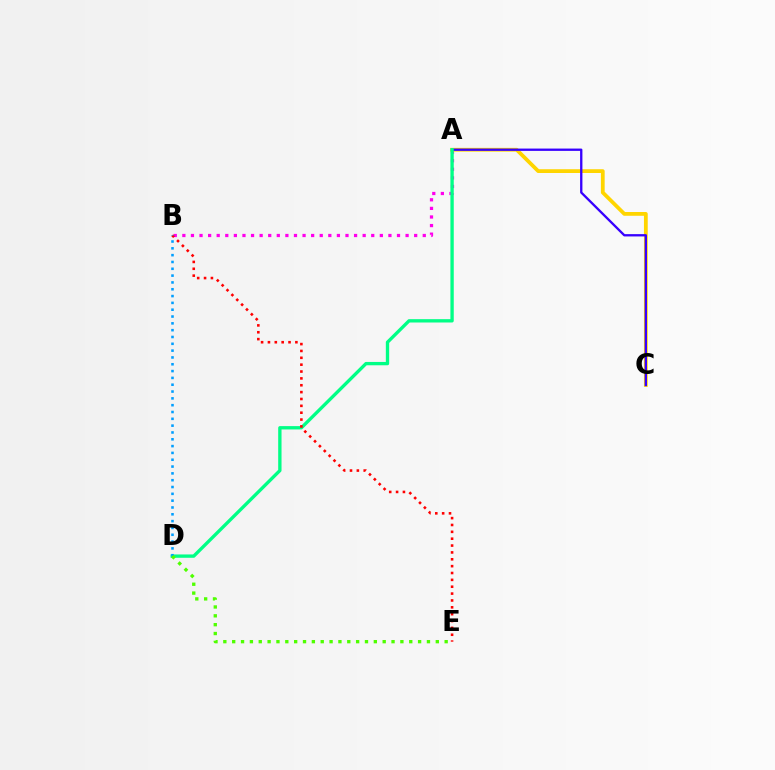{('A', 'B'): [{'color': '#ff00ed', 'line_style': 'dotted', 'thickness': 2.33}], ('A', 'C'): [{'color': '#ffd500', 'line_style': 'solid', 'thickness': 2.72}, {'color': '#3700ff', 'line_style': 'solid', 'thickness': 1.67}], ('A', 'D'): [{'color': '#00ff86', 'line_style': 'solid', 'thickness': 2.4}], ('B', 'E'): [{'color': '#ff0000', 'line_style': 'dotted', 'thickness': 1.86}], ('B', 'D'): [{'color': '#009eff', 'line_style': 'dotted', 'thickness': 1.85}], ('D', 'E'): [{'color': '#4fff00', 'line_style': 'dotted', 'thickness': 2.41}]}